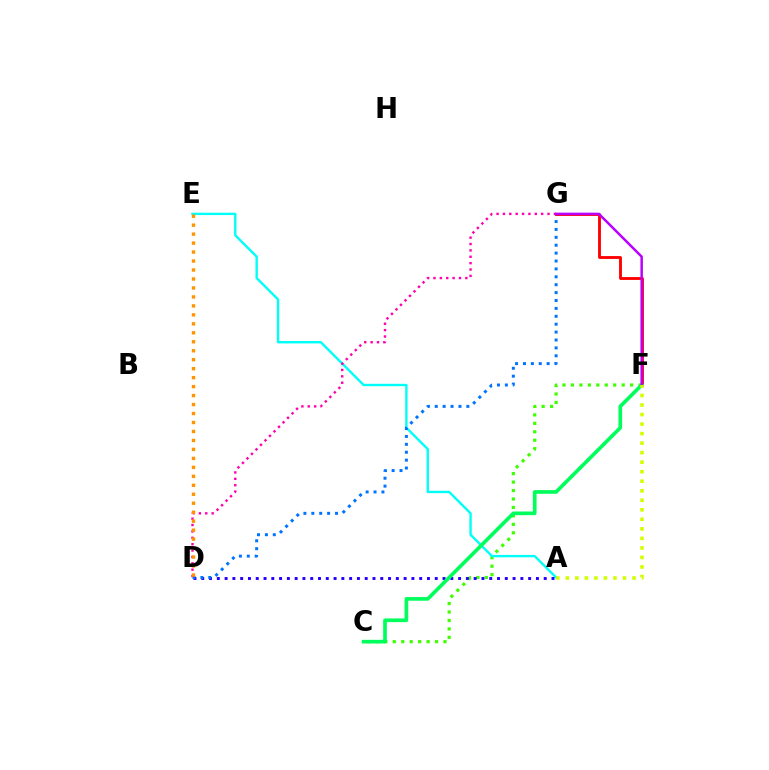{('C', 'F'): [{'color': '#3dff00', 'line_style': 'dotted', 'thickness': 2.3}, {'color': '#00ff5c', 'line_style': 'solid', 'thickness': 2.64}], ('A', 'E'): [{'color': '#00fff6', 'line_style': 'solid', 'thickness': 1.72}], ('F', 'G'): [{'color': '#ff0000', 'line_style': 'solid', 'thickness': 2.06}, {'color': '#b900ff', 'line_style': 'solid', 'thickness': 1.78}], ('A', 'D'): [{'color': '#2500ff', 'line_style': 'dotted', 'thickness': 2.11}], ('D', 'G'): [{'color': '#0074ff', 'line_style': 'dotted', 'thickness': 2.15}, {'color': '#ff00ac', 'line_style': 'dotted', 'thickness': 1.73}], ('A', 'F'): [{'color': '#d1ff00', 'line_style': 'dotted', 'thickness': 2.59}], ('D', 'E'): [{'color': '#ff9400', 'line_style': 'dotted', 'thickness': 2.44}]}